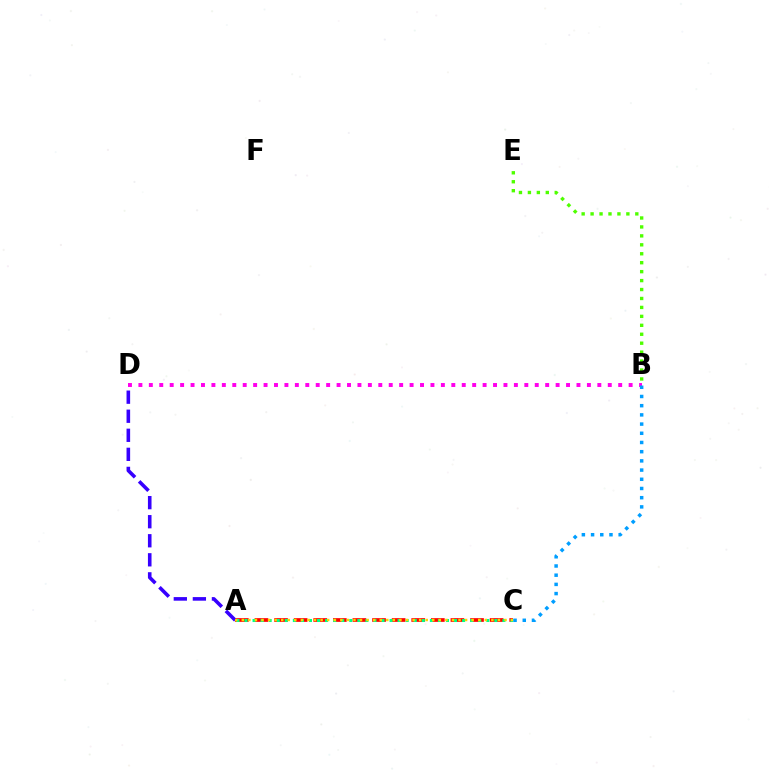{('A', 'C'): [{'color': '#ff0000', 'line_style': 'dashed', 'thickness': 2.66}, {'color': '#00ff86', 'line_style': 'dotted', 'thickness': 2.19}, {'color': '#ffd500', 'line_style': 'dotted', 'thickness': 1.78}], ('B', 'D'): [{'color': '#ff00ed', 'line_style': 'dotted', 'thickness': 2.83}], ('B', 'C'): [{'color': '#009eff', 'line_style': 'dotted', 'thickness': 2.5}], ('B', 'E'): [{'color': '#4fff00', 'line_style': 'dotted', 'thickness': 2.43}], ('A', 'D'): [{'color': '#3700ff', 'line_style': 'dashed', 'thickness': 2.59}]}